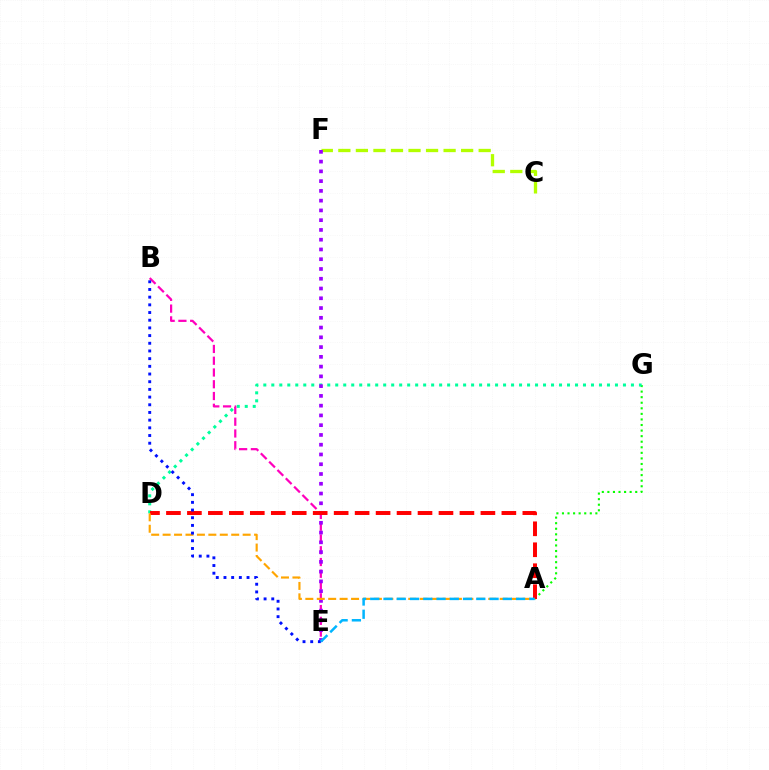{('A', 'G'): [{'color': '#08ff00', 'line_style': 'dotted', 'thickness': 1.51}], ('D', 'G'): [{'color': '#00ff9d', 'line_style': 'dotted', 'thickness': 2.17}], ('B', 'E'): [{'color': '#ff00bd', 'line_style': 'dashed', 'thickness': 1.6}, {'color': '#0010ff', 'line_style': 'dotted', 'thickness': 2.09}], ('C', 'F'): [{'color': '#b3ff00', 'line_style': 'dashed', 'thickness': 2.38}], ('E', 'F'): [{'color': '#9b00ff', 'line_style': 'dotted', 'thickness': 2.65}], ('A', 'D'): [{'color': '#ff0000', 'line_style': 'dashed', 'thickness': 2.85}, {'color': '#ffa500', 'line_style': 'dashed', 'thickness': 1.55}], ('A', 'E'): [{'color': '#00b5ff', 'line_style': 'dashed', 'thickness': 1.8}]}